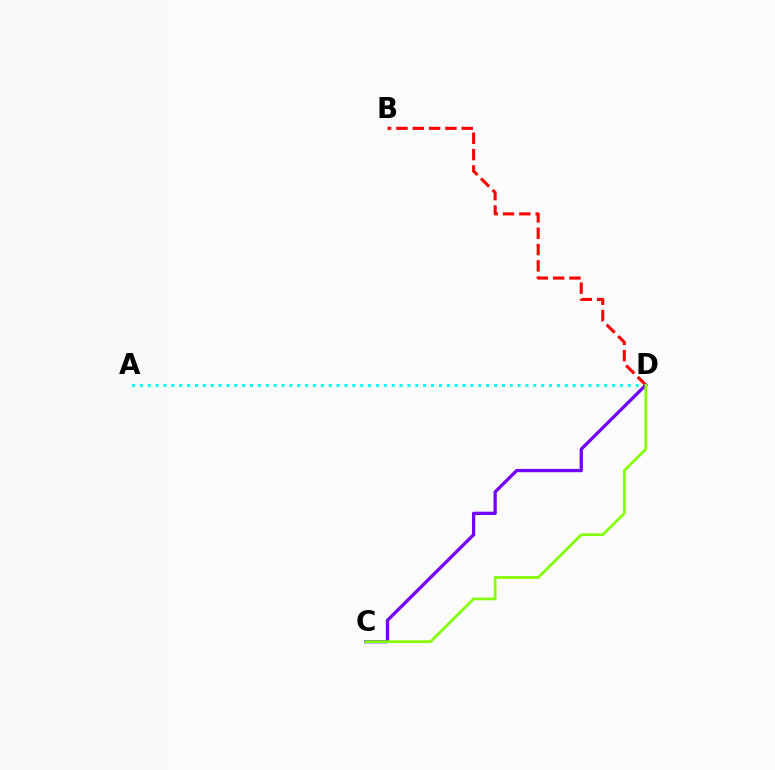{('A', 'D'): [{'color': '#00fff6', 'line_style': 'dotted', 'thickness': 2.14}], ('B', 'D'): [{'color': '#ff0000', 'line_style': 'dashed', 'thickness': 2.22}], ('C', 'D'): [{'color': '#7200ff', 'line_style': 'solid', 'thickness': 2.36}, {'color': '#84ff00', 'line_style': 'solid', 'thickness': 1.97}]}